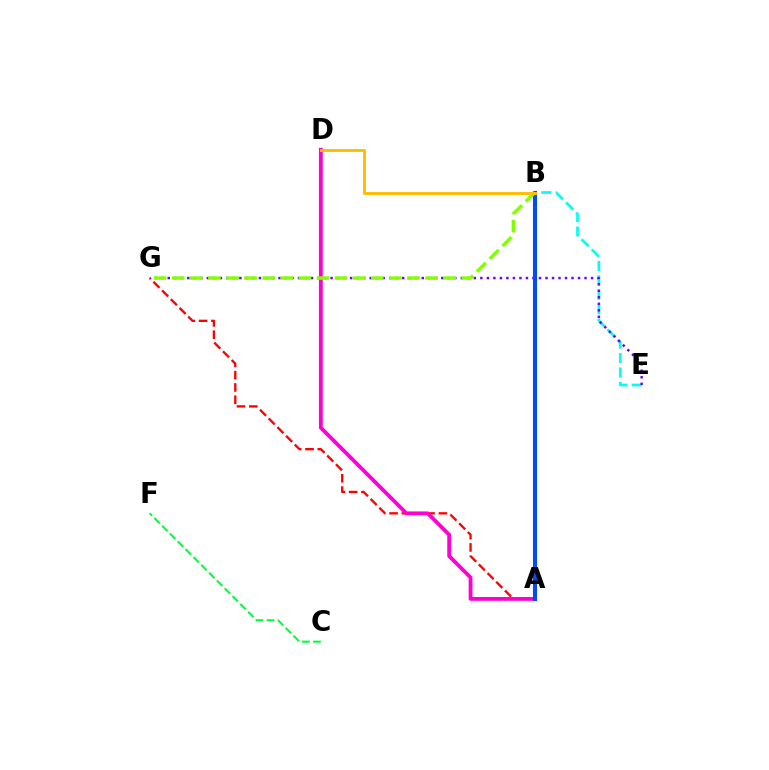{('A', 'G'): [{'color': '#ff0000', 'line_style': 'dashed', 'thickness': 1.67}], ('A', 'D'): [{'color': '#ff00cf', 'line_style': 'solid', 'thickness': 2.74}], ('C', 'F'): [{'color': '#00ff39', 'line_style': 'dashed', 'thickness': 1.5}], ('B', 'E'): [{'color': '#00fff6', 'line_style': 'dashed', 'thickness': 1.96}], ('E', 'G'): [{'color': '#7200ff', 'line_style': 'dotted', 'thickness': 1.77}], ('A', 'B'): [{'color': '#004bff', 'line_style': 'solid', 'thickness': 2.93}], ('B', 'G'): [{'color': '#84ff00', 'line_style': 'dashed', 'thickness': 2.46}], ('B', 'D'): [{'color': '#ffbd00', 'line_style': 'solid', 'thickness': 2.08}]}